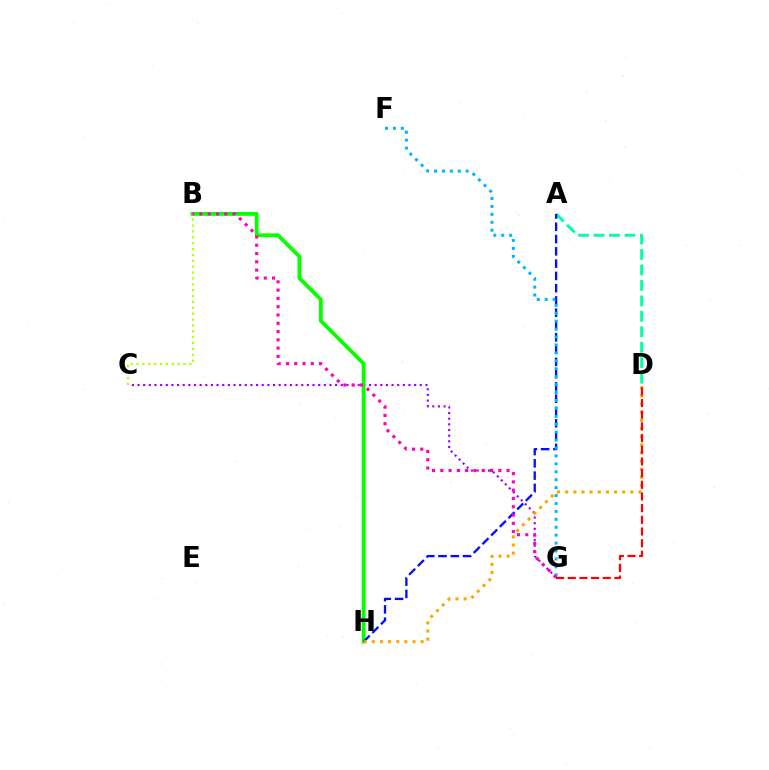{('C', 'G'): [{'color': '#9b00ff', 'line_style': 'dotted', 'thickness': 1.53}], ('B', 'H'): [{'color': '#08ff00', 'line_style': 'solid', 'thickness': 2.76}], ('A', 'D'): [{'color': '#00ff9d', 'line_style': 'dashed', 'thickness': 2.1}], ('B', 'C'): [{'color': '#b3ff00', 'line_style': 'dotted', 'thickness': 1.6}], ('A', 'H'): [{'color': '#0010ff', 'line_style': 'dashed', 'thickness': 1.67}], ('F', 'G'): [{'color': '#00b5ff', 'line_style': 'dotted', 'thickness': 2.15}], ('D', 'H'): [{'color': '#ffa500', 'line_style': 'dotted', 'thickness': 2.21}], ('D', 'G'): [{'color': '#ff0000', 'line_style': 'dashed', 'thickness': 1.59}], ('B', 'G'): [{'color': '#ff00bd', 'line_style': 'dotted', 'thickness': 2.25}]}